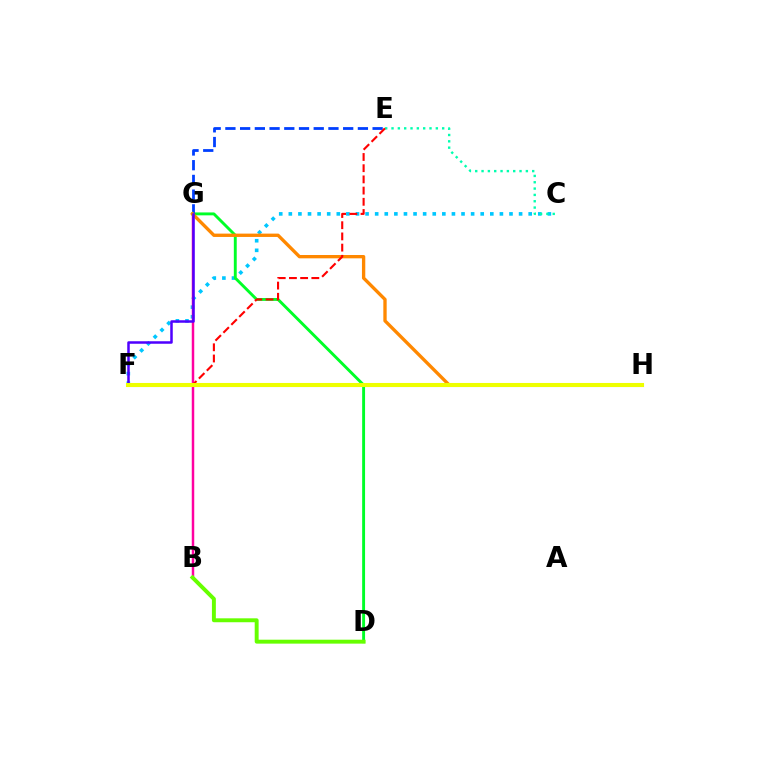{('C', 'F'): [{'color': '#00c7ff', 'line_style': 'dotted', 'thickness': 2.61}], ('D', 'G'): [{'color': '#00ff27', 'line_style': 'solid', 'thickness': 2.09}], ('F', 'H'): [{'color': '#d600ff', 'line_style': 'solid', 'thickness': 2.19}, {'color': '#eeff00', 'line_style': 'solid', 'thickness': 2.93}], ('C', 'E'): [{'color': '#00ffaf', 'line_style': 'dotted', 'thickness': 1.72}], ('E', 'G'): [{'color': '#003fff', 'line_style': 'dashed', 'thickness': 2.0}], ('B', 'G'): [{'color': '#ff00a0', 'line_style': 'solid', 'thickness': 1.78}], ('G', 'H'): [{'color': '#ff8800', 'line_style': 'solid', 'thickness': 2.4}], ('F', 'G'): [{'color': '#4f00ff', 'line_style': 'solid', 'thickness': 1.81}], ('B', 'D'): [{'color': '#66ff00', 'line_style': 'solid', 'thickness': 2.82}], ('E', 'F'): [{'color': '#ff0000', 'line_style': 'dashed', 'thickness': 1.52}]}